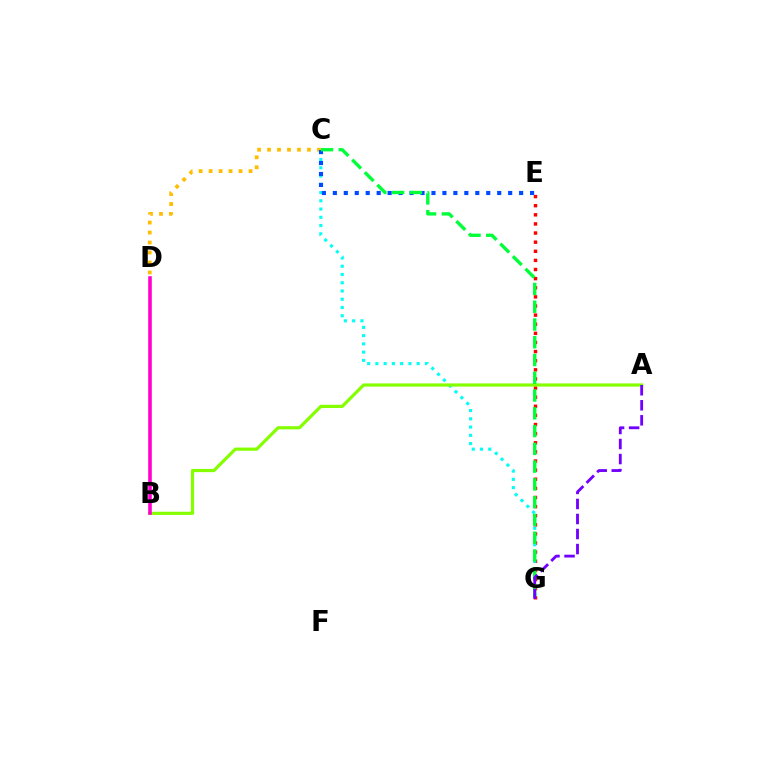{('E', 'G'): [{'color': '#ff0000', 'line_style': 'dotted', 'thickness': 2.48}], ('C', 'G'): [{'color': '#00fff6', 'line_style': 'dotted', 'thickness': 2.24}, {'color': '#00ff39', 'line_style': 'dashed', 'thickness': 2.41}], ('A', 'B'): [{'color': '#84ff00', 'line_style': 'solid', 'thickness': 2.29}], ('C', 'D'): [{'color': '#ffbd00', 'line_style': 'dotted', 'thickness': 2.71}], ('C', 'E'): [{'color': '#004bff', 'line_style': 'dotted', 'thickness': 2.98}], ('B', 'D'): [{'color': '#ff00cf', 'line_style': 'solid', 'thickness': 2.59}], ('A', 'G'): [{'color': '#7200ff', 'line_style': 'dashed', 'thickness': 2.04}]}